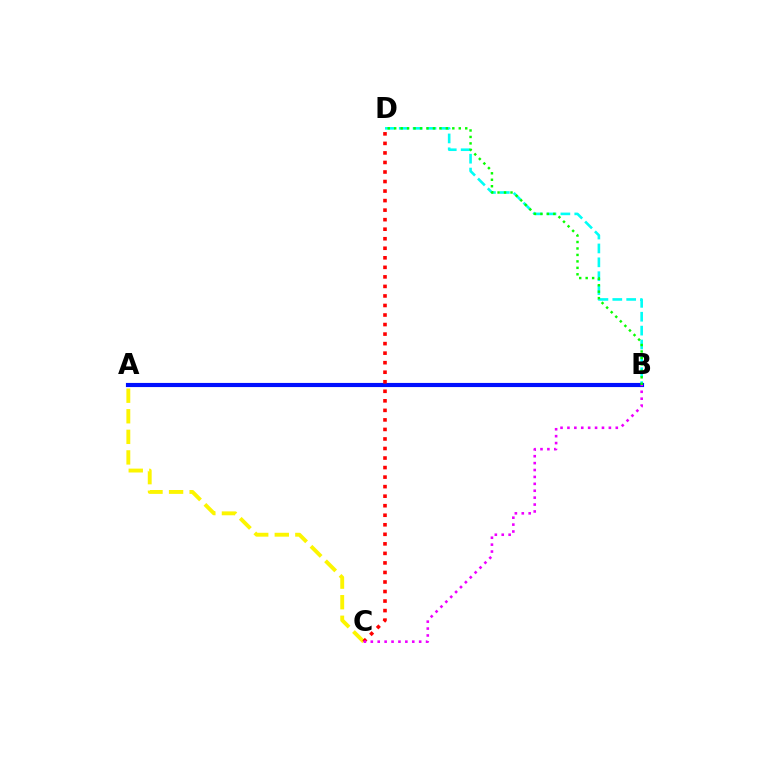{('B', 'D'): [{'color': '#00fff6', 'line_style': 'dashed', 'thickness': 1.89}, {'color': '#08ff00', 'line_style': 'dotted', 'thickness': 1.76}], ('A', 'C'): [{'color': '#fcf500', 'line_style': 'dashed', 'thickness': 2.79}], ('A', 'B'): [{'color': '#0010ff', 'line_style': 'solid', 'thickness': 2.98}], ('C', 'D'): [{'color': '#ff0000', 'line_style': 'dotted', 'thickness': 2.59}], ('B', 'C'): [{'color': '#ee00ff', 'line_style': 'dotted', 'thickness': 1.88}]}